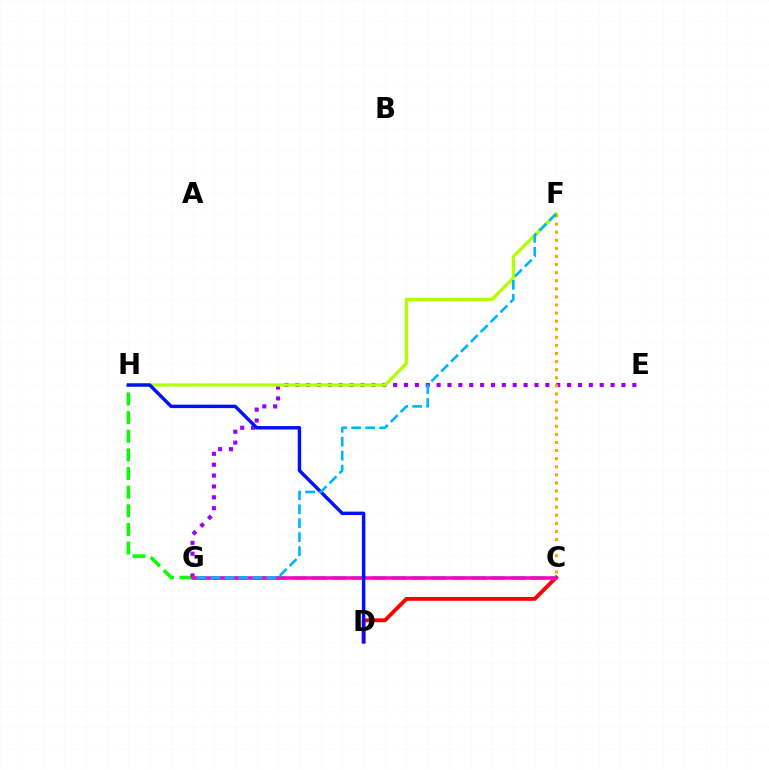{('G', 'H'): [{'color': '#08ff00', 'line_style': 'dashed', 'thickness': 2.53}], ('E', 'G'): [{'color': '#9b00ff', 'line_style': 'dotted', 'thickness': 2.95}], ('C', 'D'): [{'color': '#ff0000', 'line_style': 'solid', 'thickness': 2.76}], ('C', 'G'): [{'color': '#00ff9d', 'line_style': 'dashed', 'thickness': 2.7}, {'color': '#ff00bd', 'line_style': 'solid', 'thickness': 2.54}], ('F', 'H'): [{'color': '#b3ff00', 'line_style': 'solid', 'thickness': 2.37}], ('C', 'F'): [{'color': '#ffa500', 'line_style': 'dotted', 'thickness': 2.2}], ('D', 'H'): [{'color': '#0010ff', 'line_style': 'solid', 'thickness': 2.46}], ('F', 'G'): [{'color': '#00b5ff', 'line_style': 'dashed', 'thickness': 1.9}]}